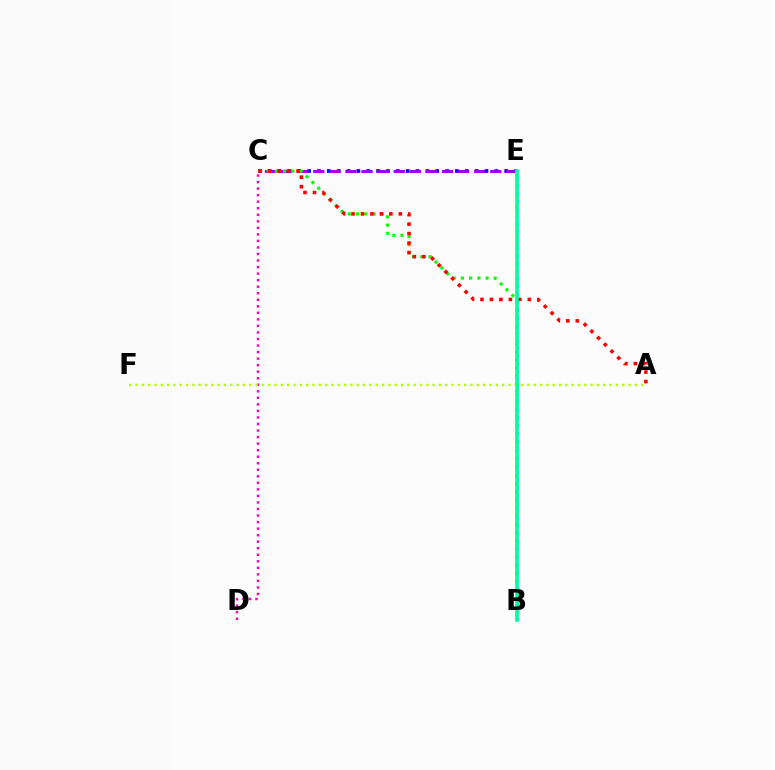{('C', 'E'): [{'color': '#0010ff', 'line_style': 'dotted', 'thickness': 2.68}, {'color': '#9b00ff', 'line_style': 'dashed', 'thickness': 2.19}], ('B', 'E'): [{'color': '#ffa500', 'line_style': 'dotted', 'thickness': 1.67}, {'color': '#00b5ff', 'line_style': 'dotted', 'thickness': 2.1}, {'color': '#00ff9d', 'line_style': 'solid', 'thickness': 2.62}], ('C', 'D'): [{'color': '#ff00bd', 'line_style': 'dotted', 'thickness': 1.78}], ('B', 'C'): [{'color': '#08ff00', 'line_style': 'dotted', 'thickness': 2.24}], ('A', 'C'): [{'color': '#ff0000', 'line_style': 'dotted', 'thickness': 2.57}], ('A', 'F'): [{'color': '#b3ff00', 'line_style': 'dotted', 'thickness': 1.72}]}